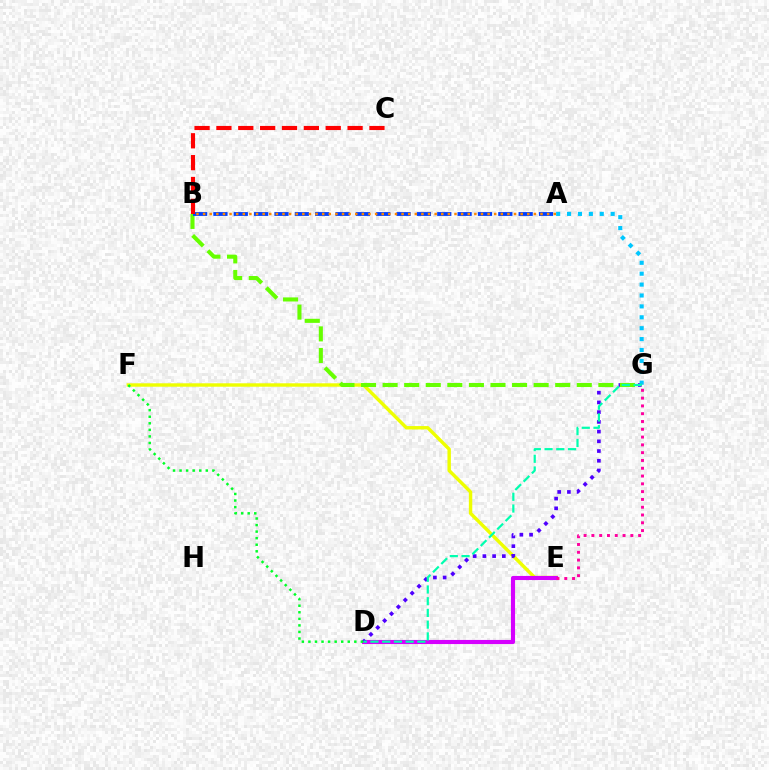{('E', 'F'): [{'color': '#eeff00', 'line_style': 'solid', 'thickness': 2.47}], ('D', 'E'): [{'color': '#d600ff', 'line_style': 'solid', 'thickness': 2.96}], ('D', 'G'): [{'color': '#4f00ff', 'line_style': 'dotted', 'thickness': 2.64}, {'color': '#00ffaf', 'line_style': 'dashed', 'thickness': 1.59}], ('A', 'G'): [{'color': '#00c7ff', 'line_style': 'dotted', 'thickness': 2.96}], ('B', 'G'): [{'color': '#66ff00', 'line_style': 'dashed', 'thickness': 2.93}], ('A', 'B'): [{'color': '#003fff', 'line_style': 'dashed', 'thickness': 2.76}, {'color': '#ff8800', 'line_style': 'dotted', 'thickness': 1.8}], ('E', 'G'): [{'color': '#ff00a0', 'line_style': 'dotted', 'thickness': 2.12}], ('B', 'C'): [{'color': '#ff0000', 'line_style': 'dashed', 'thickness': 2.97}], ('D', 'F'): [{'color': '#00ff27', 'line_style': 'dotted', 'thickness': 1.78}]}